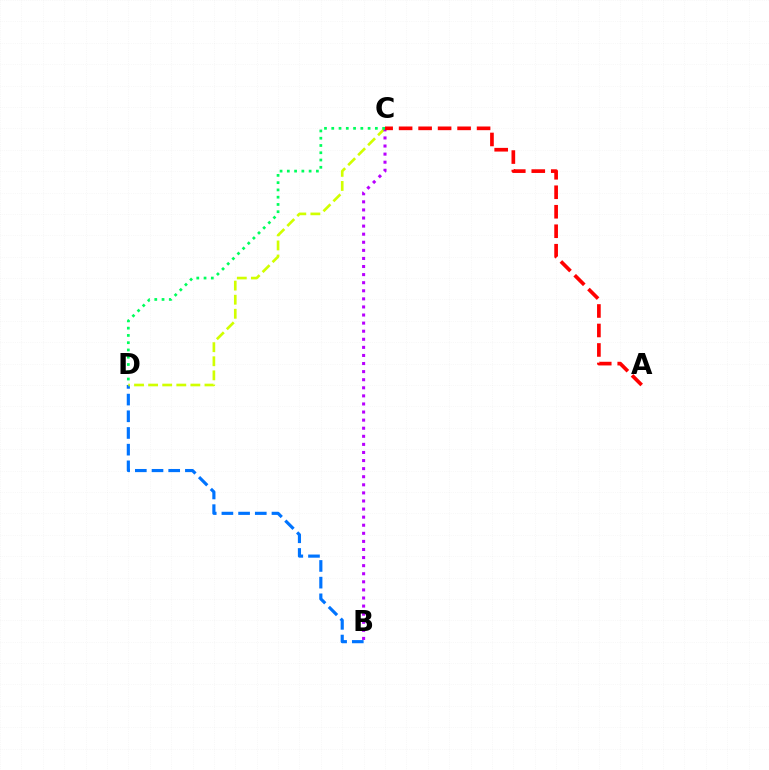{('B', 'D'): [{'color': '#0074ff', 'line_style': 'dashed', 'thickness': 2.27}], ('C', 'D'): [{'color': '#d1ff00', 'line_style': 'dashed', 'thickness': 1.91}, {'color': '#00ff5c', 'line_style': 'dotted', 'thickness': 1.97}], ('B', 'C'): [{'color': '#b900ff', 'line_style': 'dotted', 'thickness': 2.2}], ('A', 'C'): [{'color': '#ff0000', 'line_style': 'dashed', 'thickness': 2.65}]}